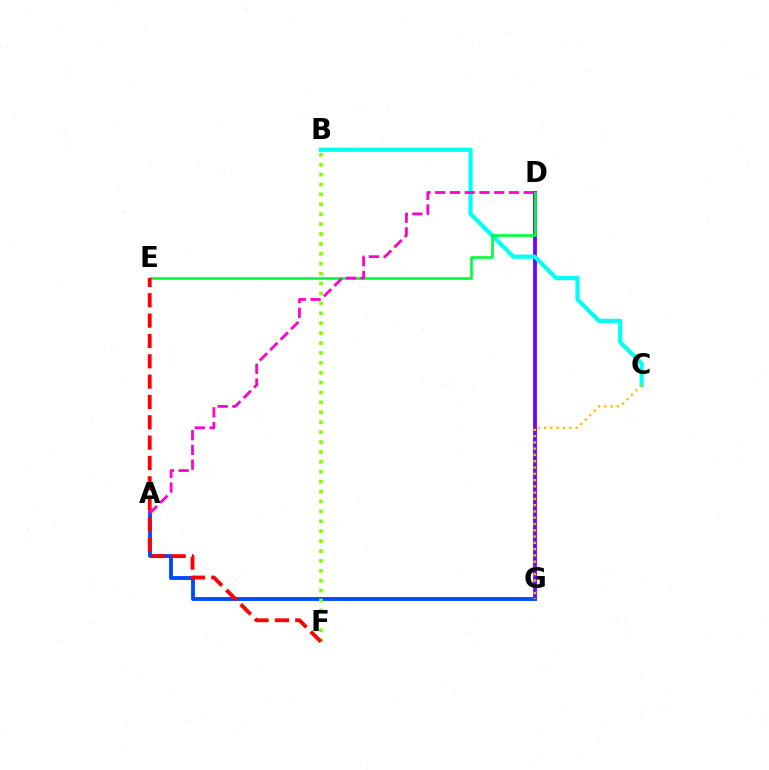{('D', 'G'): [{'color': '#7200ff', 'line_style': 'solid', 'thickness': 2.73}], ('B', 'C'): [{'color': '#00fff6', 'line_style': 'solid', 'thickness': 3.0}], ('D', 'E'): [{'color': '#00ff39', 'line_style': 'solid', 'thickness': 1.91}], ('A', 'G'): [{'color': '#004bff', 'line_style': 'solid', 'thickness': 2.78}], ('C', 'G'): [{'color': '#ffbd00', 'line_style': 'dotted', 'thickness': 1.71}], ('B', 'F'): [{'color': '#84ff00', 'line_style': 'dotted', 'thickness': 2.69}], ('E', 'F'): [{'color': '#ff0000', 'line_style': 'dashed', 'thickness': 2.76}], ('A', 'D'): [{'color': '#ff00cf', 'line_style': 'dashed', 'thickness': 2.0}]}